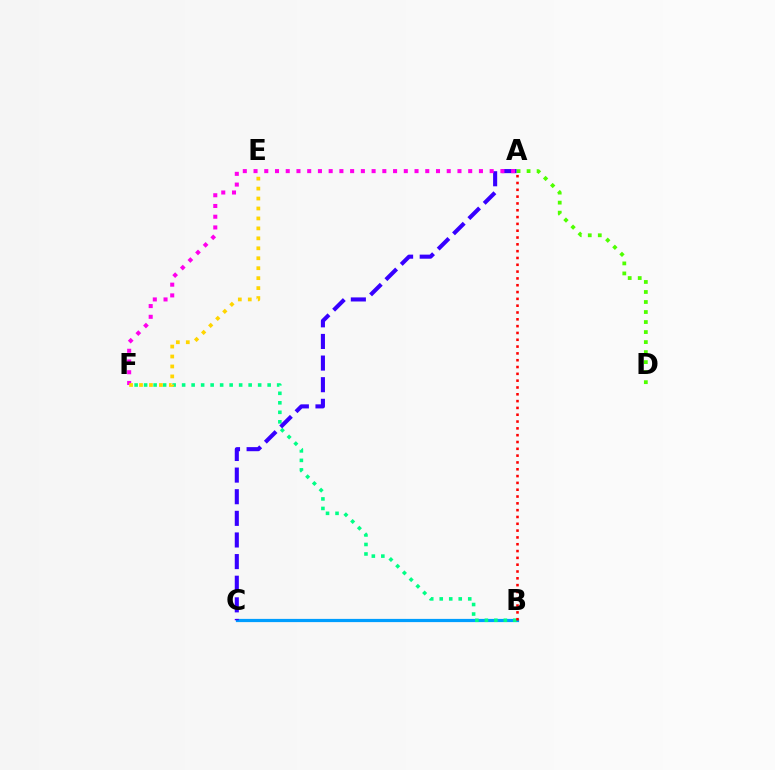{('B', 'C'): [{'color': '#009eff', 'line_style': 'solid', 'thickness': 2.31}], ('B', 'F'): [{'color': '#00ff86', 'line_style': 'dotted', 'thickness': 2.58}], ('A', 'C'): [{'color': '#3700ff', 'line_style': 'dashed', 'thickness': 2.94}], ('A', 'B'): [{'color': '#ff0000', 'line_style': 'dotted', 'thickness': 1.85}], ('A', 'F'): [{'color': '#ff00ed', 'line_style': 'dotted', 'thickness': 2.92}], ('A', 'D'): [{'color': '#4fff00', 'line_style': 'dotted', 'thickness': 2.72}], ('E', 'F'): [{'color': '#ffd500', 'line_style': 'dotted', 'thickness': 2.7}]}